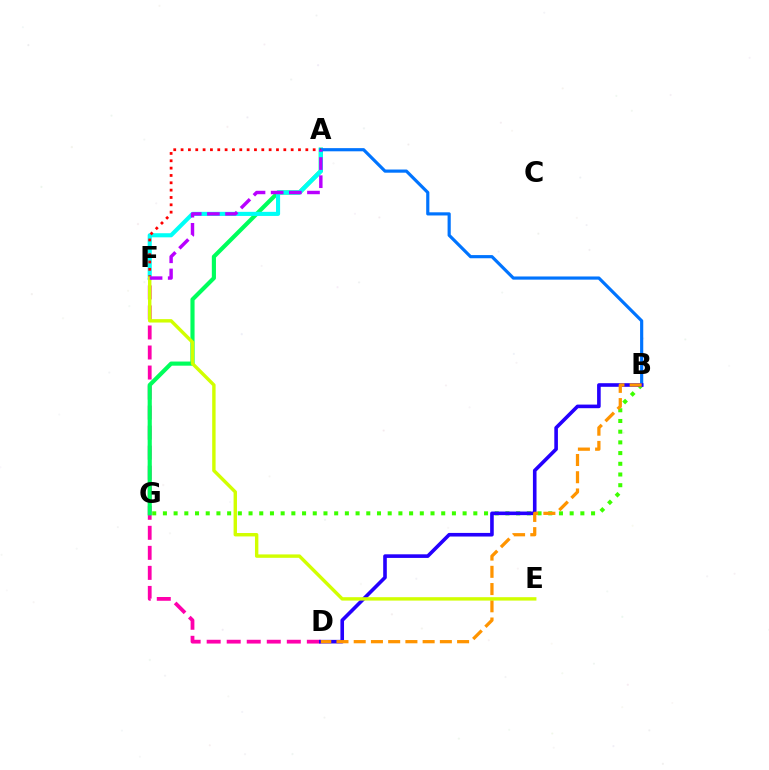{('B', 'G'): [{'color': '#3dff00', 'line_style': 'dotted', 'thickness': 2.91}], ('D', 'F'): [{'color': '#ff00ac', 'line_style': 'dashed', 'thickness': 2.72}], ('A', 'G'): [{'color': '#00ff5c', 'line_style': 'solid', 'thickness': 2.98}], ('A', 'F'): [{'color': '#00fff6', 'line_style': 'solid', 'thickness': 2.95}, {'color': '#ff0000', 'line_style': 'dotted', 'thickness': 1.99}, {'color': '#b900ff', 'line_style': 'dashed', 'thickness': 2.47}], ('A', 'B'): [{'color': '#0074ff', 'line_style': 'solid', 'thickness': 2.28}], ('B', 'D'): [{'color': '#2500ff', 'line_style': 'solid', 'thickness': 2.6}, {'color': '#ff9400', 'line_style': 'dashed', 'thickness': 2.34}], ('E', 'F'): [{'color': '#d1ff00', 'line_style': 'solid', 'thickness': 2.45}]}